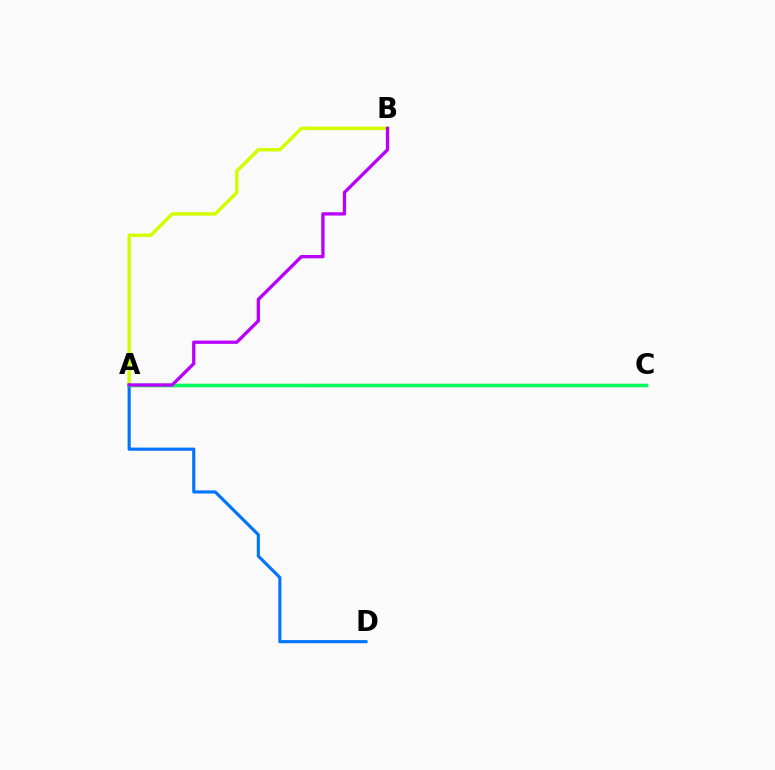{('A', 'C'): [{'color': '#ff0000', 'line_style': 'solid', 'thickness': 2.25}, {'color': '#00ff5c', 'line_style': 'solid', 'thickness': 2.51}], ('A', 'B'): [{'color': '#d1ff00', 'line_style': 'solid', 'thickness': 2.49}, {'color': '#b900ff', 'line_style': 'solid', 'thickness': 2.37}], ('A', 'D'): [{'color': '#0074ff', 'line_style': 'solid', 'thickness': 2.25}]}